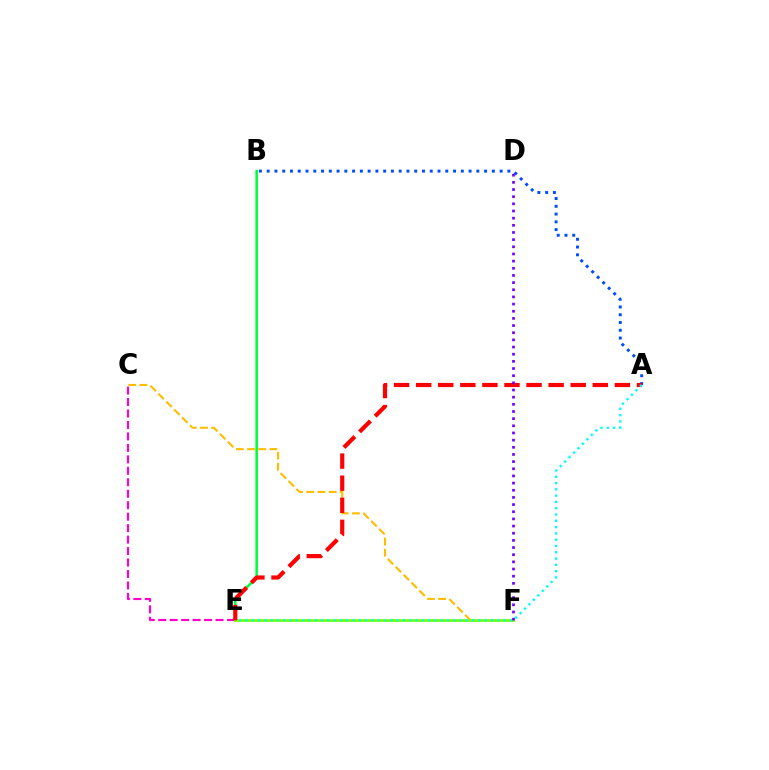{('B', 'E'): [{'color': '#00ff39', 'line_style': 'solid', 'thickness': 1.84}], ('C', 'E'): [{'color': '#ff00cf', 'line_style': 'dashed', 'thickness': 1.56}], ('C', 'F'): [{'color': '#ffbd00', 'line_style': 'dashed', 'thickness': 1.52}], ('A', 'B'): [{'color': '#004bff', 'line_style': 'dotted', 'thickness': 2.11}], ('E', 'F'): [{'color': '#84ff00', 'line_style': 'solid', 'thickness': 2.06}], ('A', 'E'): [{'color': '#ff0000', 'line_style': 'dashed', 'thickness': 3.0}, {'color': '#00fff6', 'line_style': 'dotted', 'thickness': 1.71}], ('D', 'F'): [{'color': '#7200ff', 'line_style': 'dotted', 'thickness': 1.95}]}